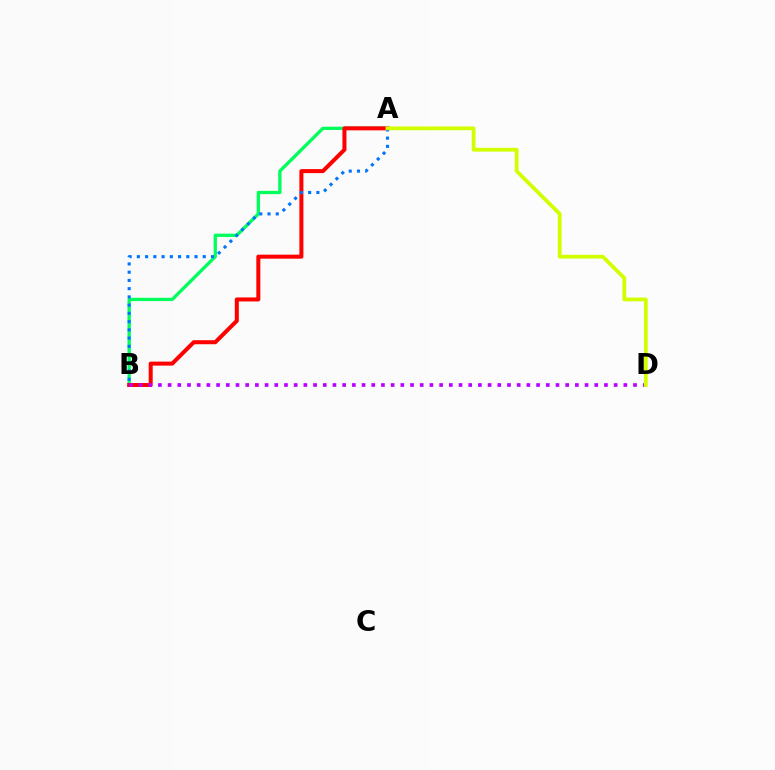{('A', 'B'): [{'color': '#00ff5c', 'line_style': 'solid', 'thickness': 2.37}, {'color': '#ff0000', 'line_style': 'solid', 'thickness': 2.89}, {'color': '#0074ff', 'line_style': 'dotted', 'thickness': 2.24}], ('B', 'D'): [{'color': '#b900ff', 'line_style': 'dotted', 'thickness': 2.63}], ('A', 'D'): [{'color': '#d1ff00', 'line_style': 'solid', 'thickness': 2.72}]}